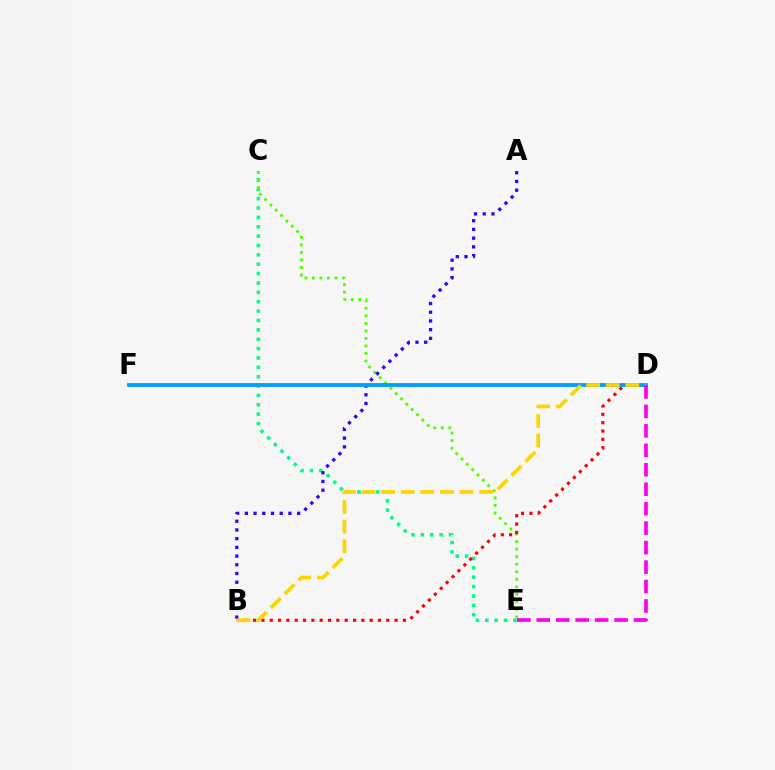{('C', 'E'): [{'color': '#00ff86', 'line_style': 'dotted', 'thickness': 2.55}, {'color': '#4fff00', 'line_style': 'dotted', 'thickness': 2.05}], ('B', 'D'): [{'color': '#ff0000', 'line_style': 'dotted', 'thickness': 2.26}, {'color': '#ffd500', 'line_style': 'dashed', 'thickness': 2.66}], ('A', 'B'): [{'color': '#3700ff', 'line_style': 'dotted', 'thickness': 2.37}], ('D', 'F'): [{'color': '#009eff', 'line_style': 'solid', 'thickness': 2.75}], ('D', 'E'): [{'color': '#ff00ed', 'line_style': 'dashed', 'thickness': 2.64}]}